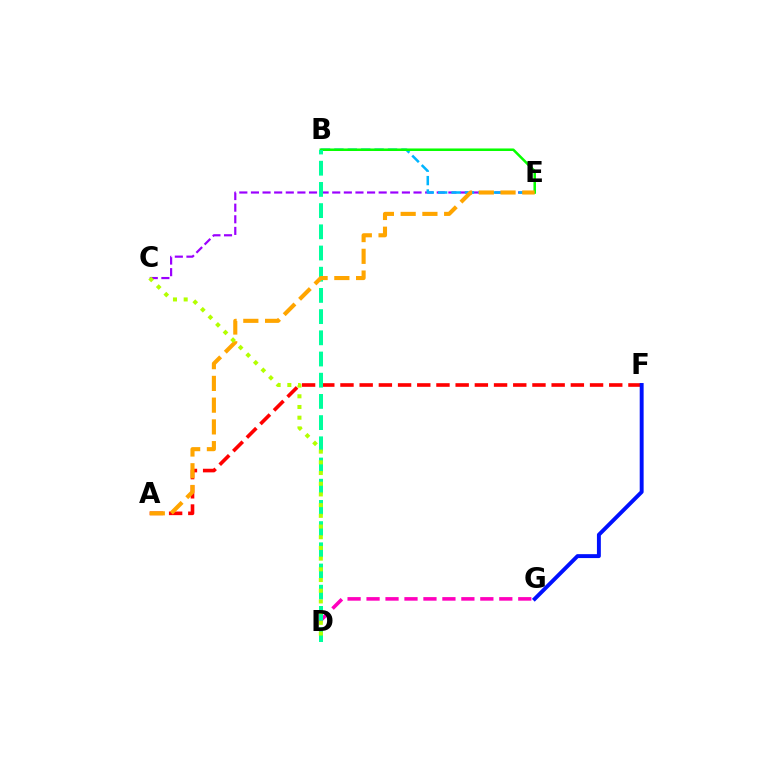{('A', 'F'): [{'color': '#ff0000', 'line_style': 'dashed', 'thickness': 2.61}], ('C', 'E'): [{'color': '#9b00ff', 'line_style': 'dashed', 'thickness': 1.58}], ('B', 'E'): [{'color': '#00b5ff', 'line_style': 'dashed', 'thickness': 1.82}, {'color': '#08ff00', 'line_style': 'solid', 'thickness': 1.82}], ('D', 'G'): [{'color': '#ff00bd', 'line_style': 'dashed', 'thickness': 2.58}], ('F', 'G'): [{'color': '#0010ff', 'line_style': 'solid', 'thickness': 2.82}], ('B', 'D'): [{'color': '#00ff9d', 'line_style': 'dashed', 'thickness': 2.88}], ('A', 'E'): [{'color': '#ffa500', 'line_style': 'dashed', 'thickness': 2.95}], ('C', 'D'): [{'color': '#b3ff00', 'line_style': 'dotted', 'thickness': 2.91}]}